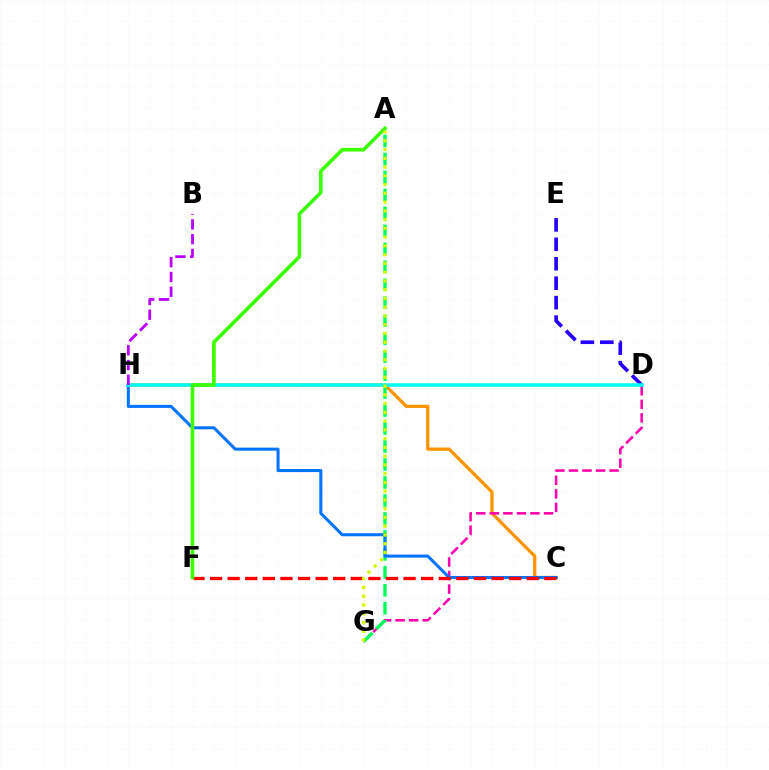{('C', 'H'): [{'color': '#ff9400', 'line_style': 'solid', 'thickness': 2.36}, {'color': '#0074ff', 'line_style': 'solid', 'thickness': 2.2}], ('D', 'G'): [{'color': '#ff00ac', 'line_style': 'dashed', 'thickness': 1.84}], ('A', 'G'): [{'color': '#00ff5c', 'line_style': 'dashed', 'thickness': 2.44}, {'color': '#d1ff00', 'line_style': 'dotted', 'thickness': 2.38}], ('D', 'E'): [{'color': '#2500ff', 'line_style': 'dashed', 'thickness': 2.64}], ('D', 'H'): [{'color': '#00fff6', 'line_style': 'solid', 'thickness': 2.56}], ('C', 'F'): [{'color': '#ff0000', 'line_style': 'dashed', 'thickness': 2.39}], ('A', 'F'): [{'color': '#3dff00', 'line_style': 'solid', 'thickness': 2.61}], ('B', 'H'): [{'color': '#b900ff', 'line_style': 'dashed', 'thickness': 2.01}]}